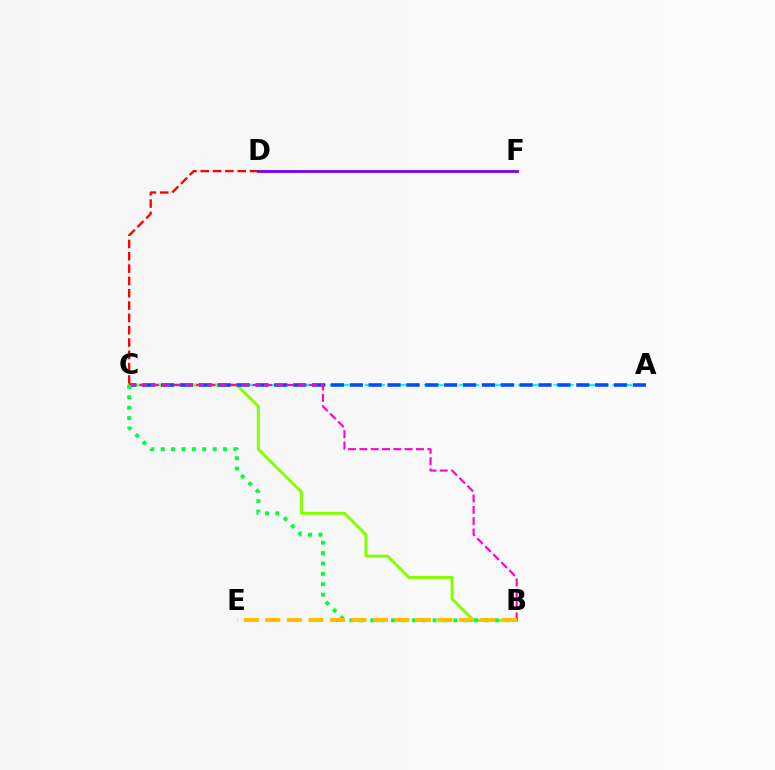{('C', 'D'): [{'color': '#ff0000', 'line_style': 'dashed', 'thickness': 1.67}], ('A', 'C'): [{'color': '#00fff6', 'line_style': 'dashed', 'thickness': 1.6}, {'color': '#004bff', 'line_style': 'dashed', 'thickness': 2.56}], ('D', 'F'): [{'color': '#7200ff', 'line_style': 'solid', 'thickness': 2.0}], ('B', 'C'): [{'color': '#84ff00', 'line_style': 'solid', 'thickness': 2.13}, {'color': '#ff00cf', 'line_style': 'dashed', 'thickness': 1.54}, {'color': '#00ff39', 'line_style': 'dotted', 'thickness': 2.82}], ('B', 'E'): [{'color': '#ffbd00', 'line_style': 'dashed', 'thickness': 2.92}]}